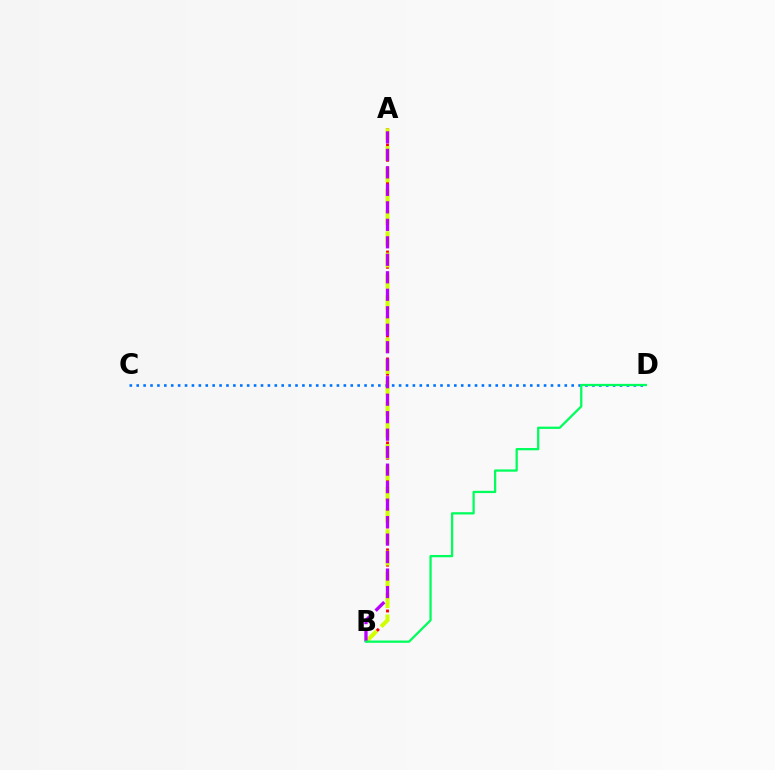{('A', 'B'): [{'color': '#ff0000', 'line_style': 'dotted', 'thickness': 2.08}, {'color': '#d1ff00', 'line_style': 'dashed', 'thickness': 2.89}, {'color': '#b900ff', 'line_style': 'dashed', 'thickness': 2.38}], ('C', 'D'): [{'color': '#0074ff', 'line_style': 'dotted', 'thickness': 1.88}], ('B', 'D'): [{'color': '#00ff5c', 'line_style': 'solid', 'thickness': 1.64}]}